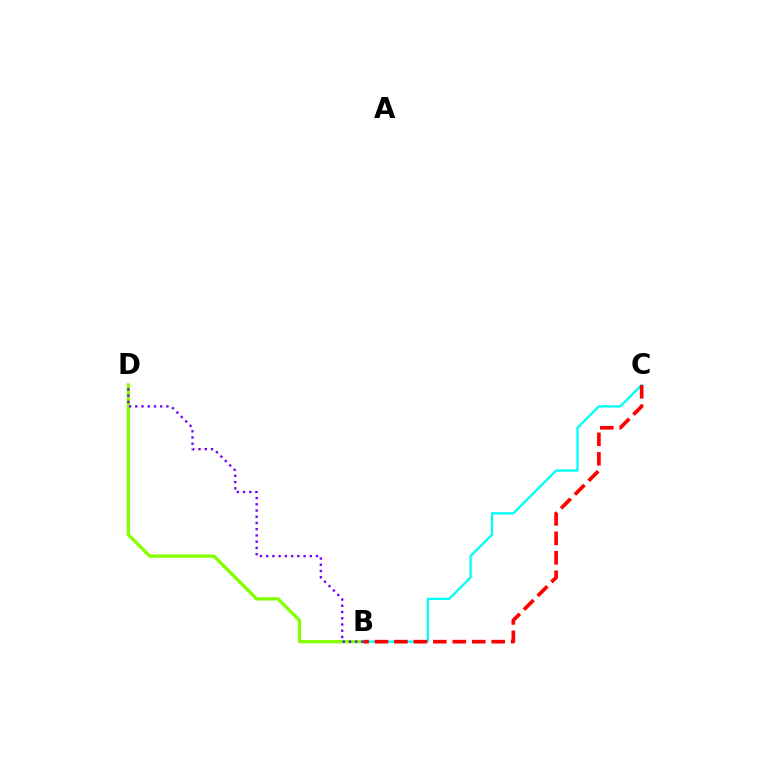{('B', 'C'): [{'color': '#00fff6', 'line_style': 'solid', 'thickness': 1.67}, {'color': '#ff0000', 'line_style': 'dashed', 'thickness': 2.64}], ('B', 'D'): [{'color': '#84ff00', 'line_style': 'solid', 'thickness': 2.37}, {'color': '#7200ff', 'line_style': 'dotted', 'thickness': 1.69}]}